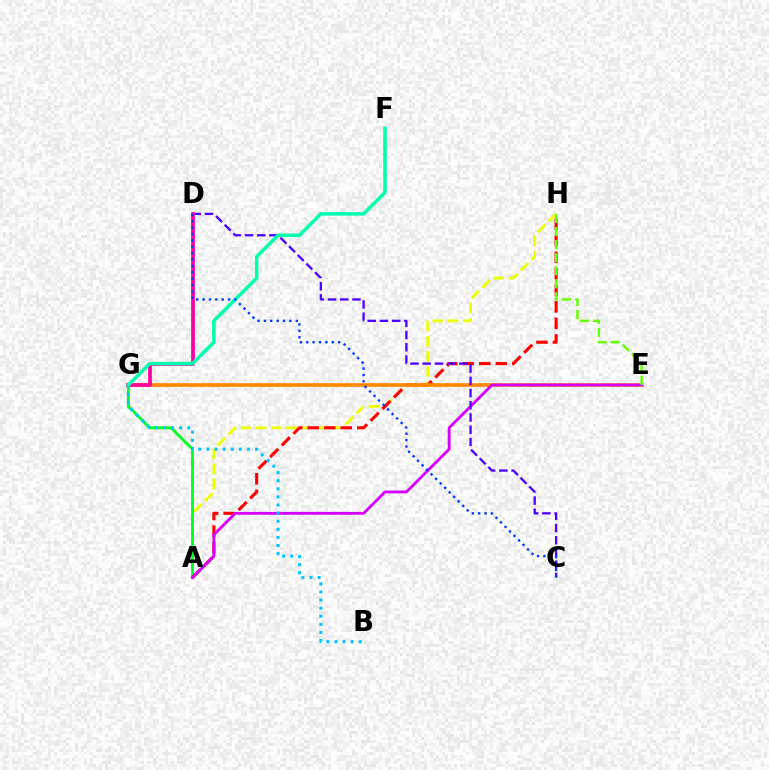{('A', 'H'): [{'color': '#eeff00', 'line_style': 'dashed', 'thickness': 2.07}, {'color': '#ff0000', 'line_style': 'dashed', 'thickness': 2.24}], ('A', 'G'): [{'color': '#00ff27', 'line_style': 'solid', 'thickness': 2.05}], ('E', 'G'): [{'color': '#ff8800', 'line_style': 'solid', 'thickness': 2.64}], ('A', 'E'): [{'color': '#d600ff', 'line_style': 'solid', 'thickness': 2.04}], ('C', 'D'): [{'color': '#4f00ff', 'line_style': 'dashed', 'thickness': 1.66}, {'color': '#003fff', 'line_style': 'dotted', 'thickness': 1.73}], ('E', 'H'): [{'color': '#66ff00', 'line_style': 'dashed', 'thickness': 1.77}], ('D', 'G'): [{'color': '#ff00a0', 'line_style': 'solid', 'thickness': 2.69}], ('B', 'G'): [{'color': '#00c7ff', 'line_style': 'dotted', 'thickness': 2.2}], ('F', 'G'): [{'color': '#00ffaf', 'line_style': 'solid', 'thickness': 2.52}]}